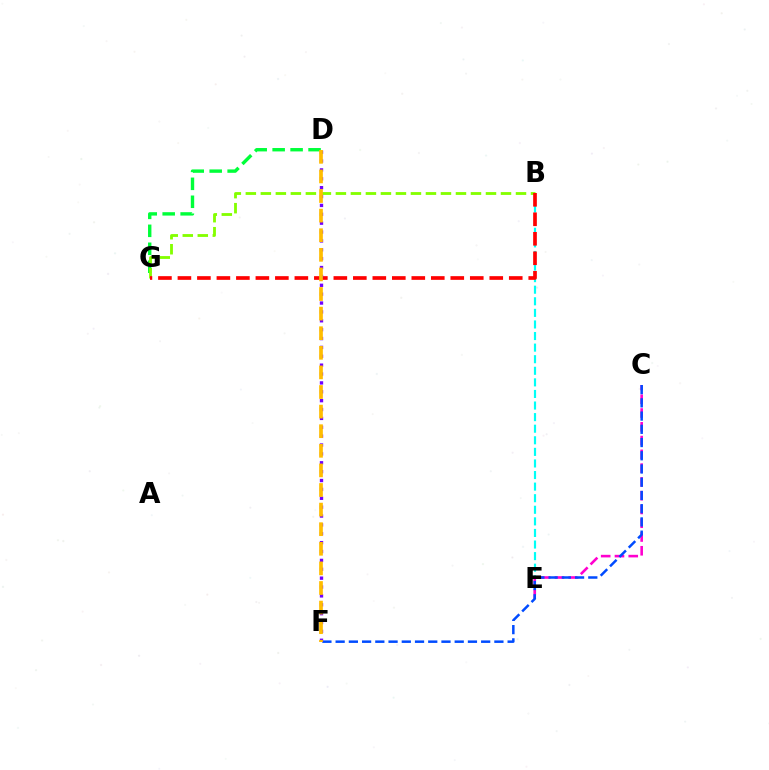{('D', 'G'): [{'color': '#00ff39', 'line_style': 'dashed', 'thickness': 2.44}], ('B', 'E'): [{'color': '#00fff6', 'line_style': 'dashed', 'thickness': 1.57}], ('B', 'G'): [{'color': '#84ff00', 'line_style': 'dashed', 'thickness': 2.04}, {'color': '#ff0000', 'line_style': 'dashed', 'thickness': 2.65}], ('C', 'E'): [{'color': '#ff00cf', 'line_style': 'dashed', 'thickness': 1.87}], ('C', 'F'): [{'color': '#004bff', 'line_style': 'dashed', 'thickness': 1.8}], ('D', 'F'): [{'color': '#7200ff', 'line_style': 'dotted', 'thickness': 2.41}, {'color': '#ffbd00', 'line_style': 'dashed', 'thickness': 2.66}]}